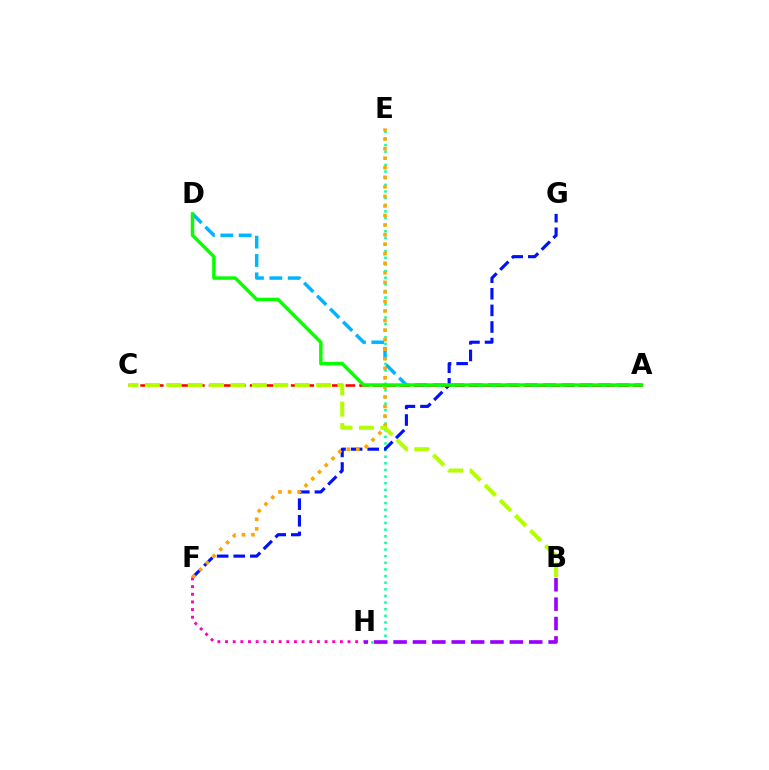{('E', 'H'): [{'color': '#00ff9d', 'line_style': 'dotted', 'thickness': 1.8}], ('A', 'D'): [{'color': '#00b5ff', 'line_style': 'dashed', 'thickness': 2.49}, {'color': '#08ff00', 'line_style': 'solid', 'thickness': 2.48}], ('F', 'G'): [{'color': '#0010ff', 'line_style': 'dashed', 'thickness': 2.26}], ('A', 'C'): [{'color': '#ff0000', 'line_style': 'dashed', 'thickness': 1.86}], ('F', 'H'): [{'color': '#ff00bd', 'line_style': 'dotted', 'thickness': 2.08}], ('E', 'F'): [{'color': '#ffa500', 'line_style': 'dotted', 'thickness': 2.59}], ('B', 'H'): [{'color': '#9b00ff', 'line_style': 'dashed', 'thickness': 2.63}], ('B', 'C'): [{'color': '#b3ff00', 'line_style': 'dashed', 'thickness': 2.91}]}